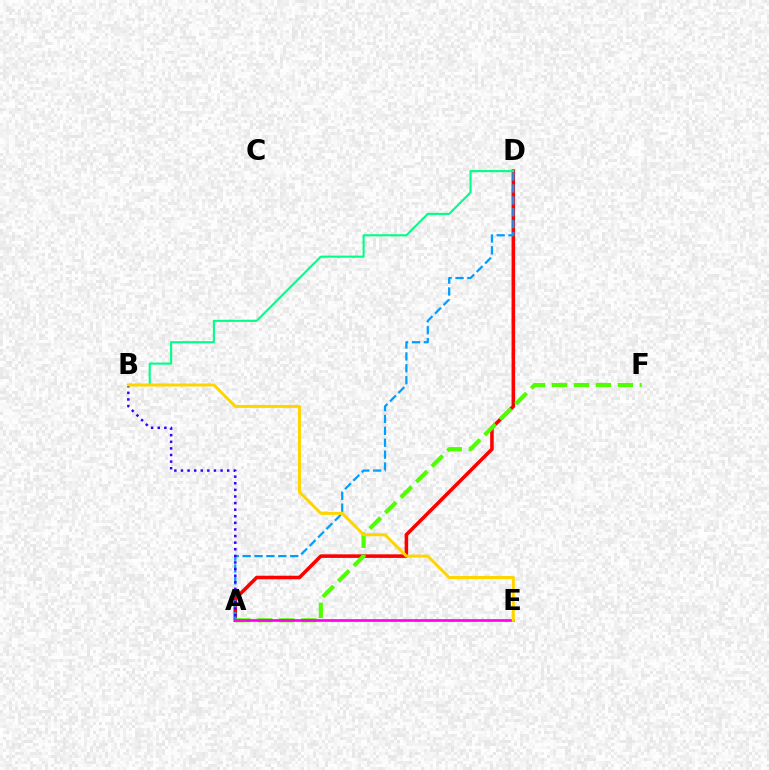{('A', 'D'): [{'color': '#ff0000', 'line_style': 'solid', 'thickness': 2.57}, {'color': '#009eff', 'line_style': 'dashed', 'thickness': 1.62}], ('A', 'F'): [{'color': '#4fff00', 'line_style': 'dashed', 'thickness': 2.98}], ('A', 'B'): [{'color': '#3700ff', 'line_style': 'dotted', 'thickness': 1.79}], ('A', 'E'): [{'color': '#ff00ed', 'line_style': 'solid', 'thickness': 1.93}], ('B', 'D'): [{'color': '#00ff86', 'line_style': 'solid', 'thickness': 1.52}], ('B', 'E'): [{'color': '#ffd500', 'line_style': 'solid', 'thickness': 2.17}]}